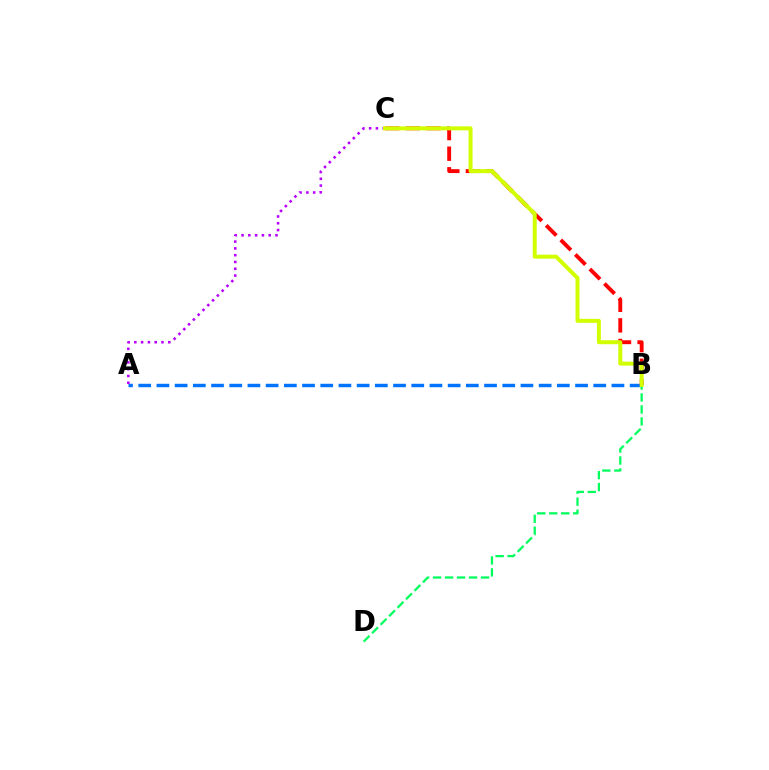{('A', 'B'): [{'color': '#0074ff', 'line_style': 'dashed', 'thickness': 2.47}], ('B', 'C'): [{'color': '#ff0000', 'line_style': 'dashed', 'thickness': 2.8}, {'color': '#d1ff00', 'line_style': 'solid', 'thickness': 2.86}], ('A', 'C'): [{'color': '#b900ff', 'line_style': 'dotted', 'thickness': 1.85}], ('B', 'D'): [{'color': '#00ff5c', 'line_style': 'dashed', 'thickness': 1.63}]}